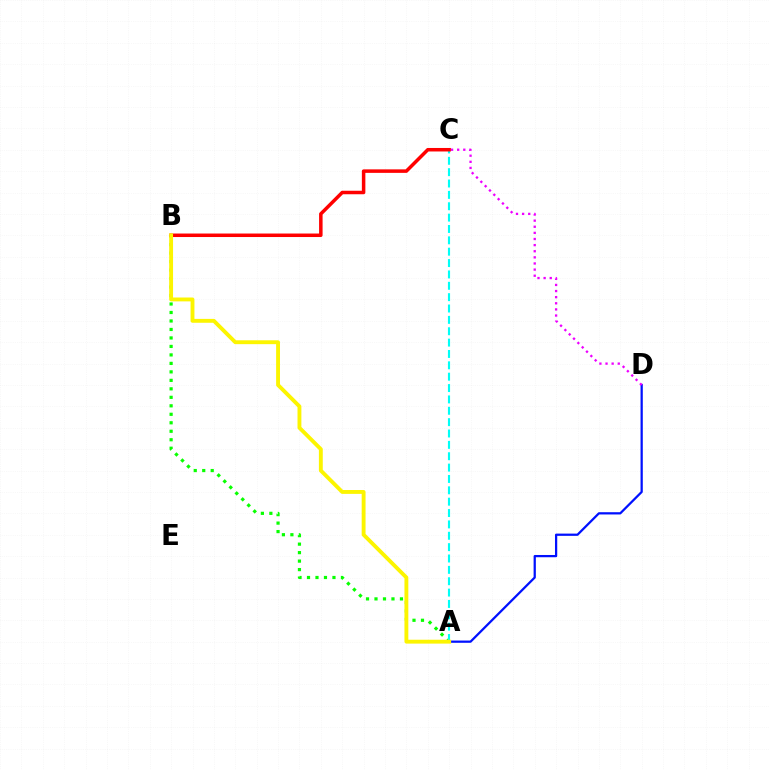{('A', 'B'): [{'color': '#08ff00', 'line_style': 'dotted', 'thickness': 2.31}, {'color': '#fcf500', 'line_style': 'solid', 'thickness': 2.79}], ('A', 'C'): [{'color': '#00fff6', 'line_style': 'dashed', 'thickness': 1.54}], ('A', 'D'): [{'color': '#0010ff', 'line_style': 'solid', 'thickness': 1.62}], ('B', 'C'): [{'color': '#ff0000', 'line_style': 'solid', 'thickness': 2.52}], ('C', 'D'): [{'color': '#ee00ff', 'line_style': 'dotted', 'thickness': 1.66}]}